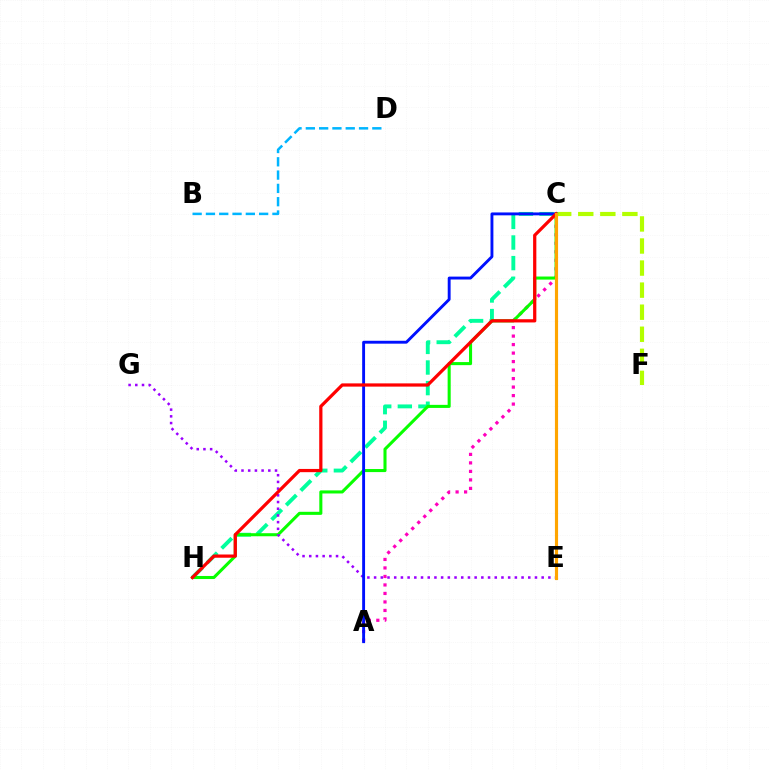{('C', 'H'): [{'color': '#00ff9d', 'line_style': 'dashed', 'thickness': 2.8}, {'color': '#08ff00', 'line_style': 'solid', 'thickness': 2.21}, {'color': '#ff0000', 'line_style': 'solid', 'thickness': 2.33}], ('A', 'C'): [{'color': '#ff00bd', 'line_style': 'dotted', 'thickness': 2.31}, {'color': '#0010ff', 'line_style': 'solid', 'thickness': 2.08}], ('C', 'F'): [{'color': '#b3ff00', 'line_style': 'dashed', 'thickness': 3.0}], ('E', 'G'): [{'color': '#9b00ff', 'line_style': 'dotted', 'thickness': 1.82}], ('B', 'D'): [{'color': '#00b5ff', 'line_style': 'dashed', 'thickness': 1.81}], ('C', 'E'): [{'color': '#ffa500', 'line_style': 'solid', 'thickness': 2.26}]}